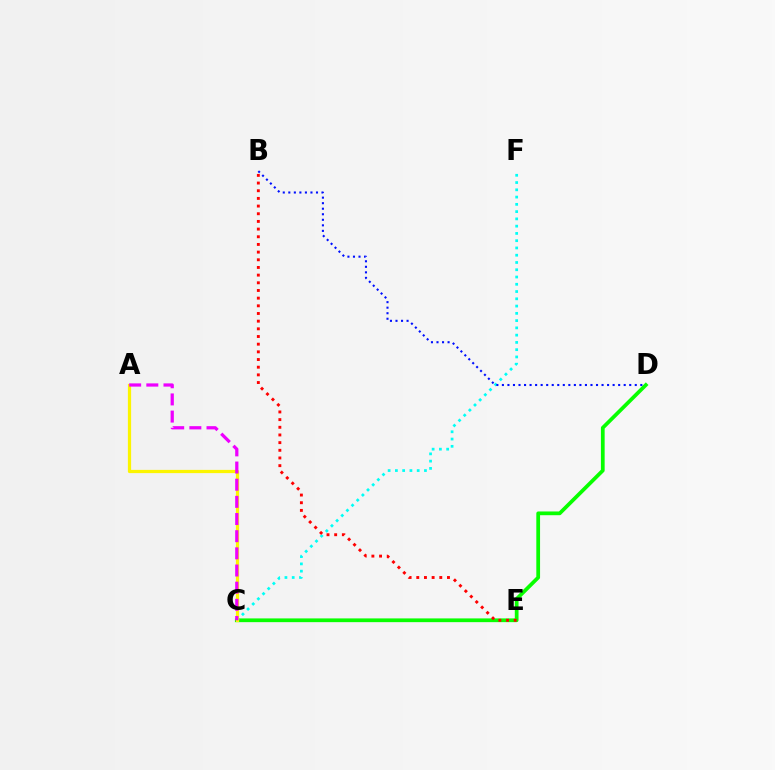{('C', 'D'): [{'color': '#08ff00', 'line_style': 'solid', 'thickness': 2.69}], ('C', 'F'): [{'color': '#00fff6', 'line_style': 'dotted', 'thickness': 1.97}], ('A', 'C'): [{'color': '#fcf500', 'line_style': 'solid', 'thickness': 2.34}, {'color': '#ee00ff', 'line_style': 'dashed', 'thickness': 2.33}], ('B', 'D'): [{'color': '#0010ff', 'line_style': 'dotted', 'thickness': 1.5}], ('B', 'E'): [{'color': '#ff0000', 'line_style': 'dotted', 'thickness': 2.08}]}